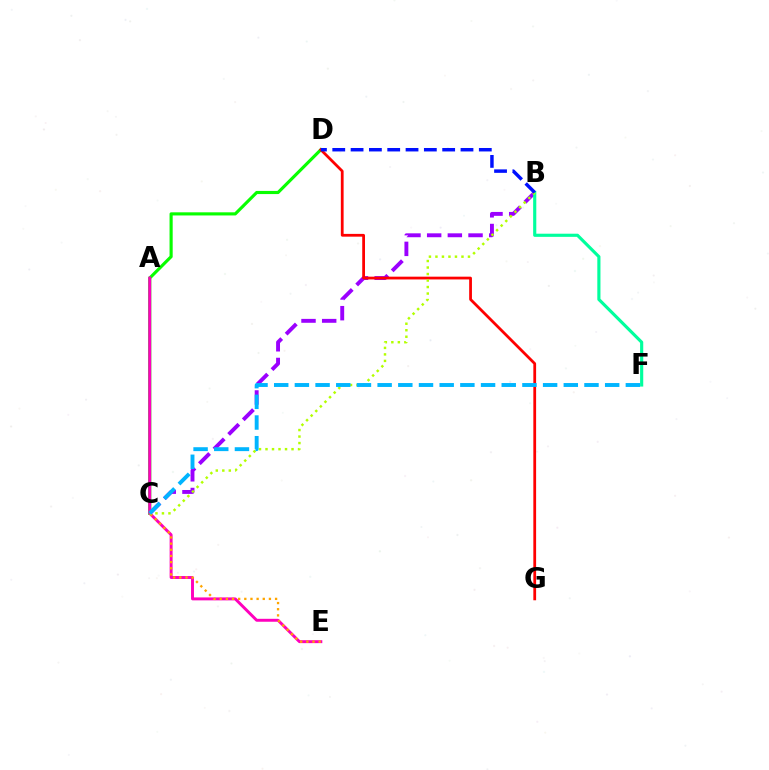{('C', 'D'): [{'color': '#08ff00', 'line_style': 'solid', 'thickness': 2.26}], ('B', 'C'): [{'color': '#9b00ff', 'line_style': 'dashed', 'thickness': 2.81}, {'color': '#b3ff00', 'line_style': 'dotted', 'thickness': 1.77}], ('B', 'F'): [{'color': '#00ff9d', 'line_style': 'solid', 'thickness': 2.26}], ('A', 'E'): [{'color': '#ff00bd', 'line_style': 'solid', 'thickness': 2.12}], ('C', 'E'): [{'color': '#ffa500', 'line_style': 'dotted', 'thickness': 1.67}], ('D', 'G'): [{'color': '#ff0000', 'line_style': 'solid', 'thickness': 2.0}], ('C', 'F'): [{'color': '#00b5ff', 'line_style': 'dashed', 'thickness': 2.81}], ('B', 'D'): [{'color': '#0010ff', 'line_style': 'dashed', 'thickness': 2.49}]}